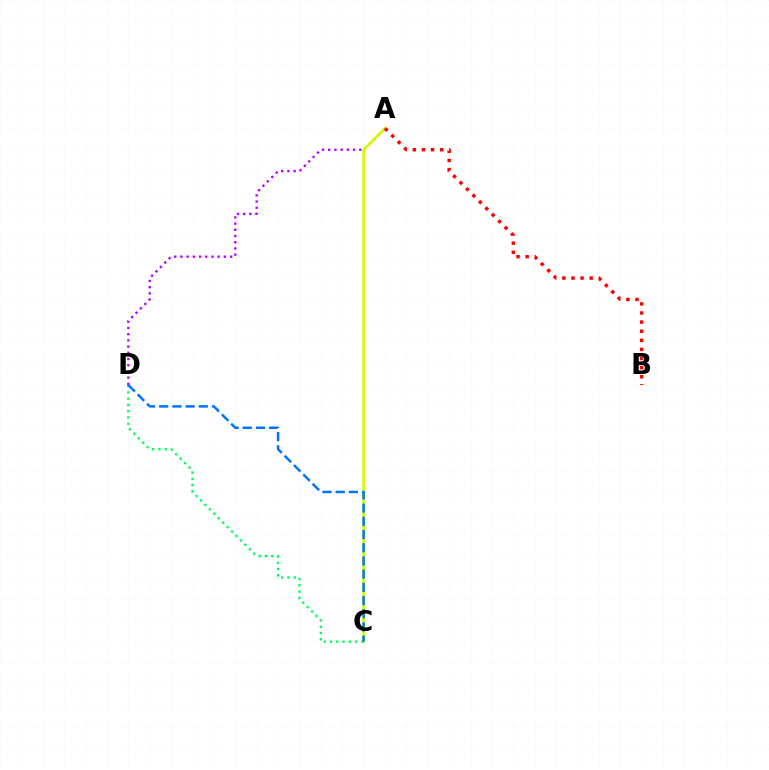{('A', 'D'): [{'color': '#b900ff', 'line_style': 'dotted', 'thickness': 1.69}], ('A', 'C'): [{'color': '#d1ff00', 'line_style': 'solid', 'thickness': 1.93}], ('C', 'D'): [{'color': '#00ff5c', 'line_style': 'dotted', 'thickness': 1.71}, {'color': '#0074ff', 'line_style': 'dashed', 'thickness': 1.79}], ('A', 'B'): [{'color': '#ff0000', 'line_style': 'dotted', 'thickness': 2.48}]}